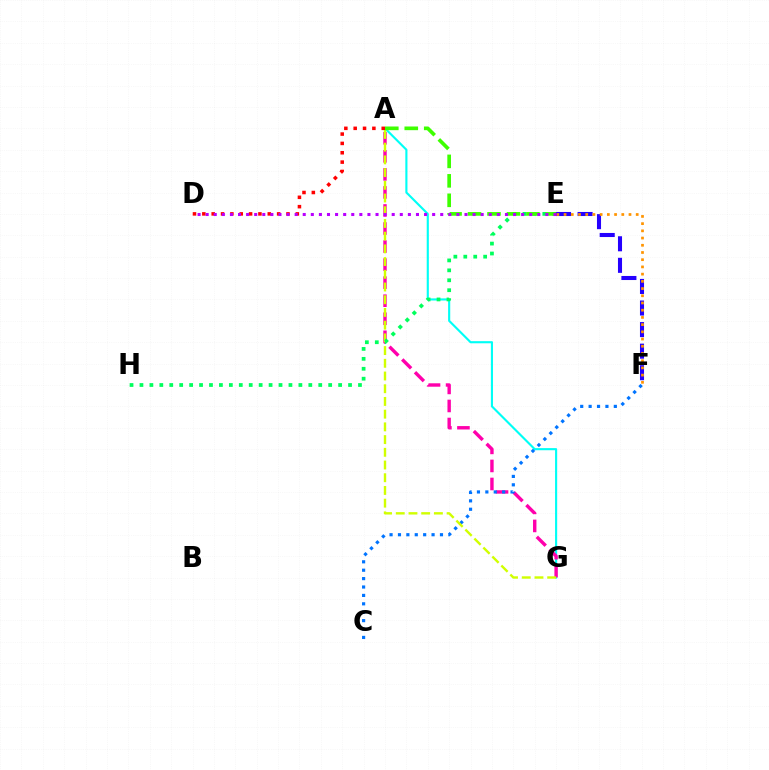{('A', 'G'): [{'color': '#00fff6', 'line_style': 'solid', 'thickness': 1.53}, {'color': '#ff00ac', 'line_style': 'dashed', 'thickness': 2.45}, {'color': '#d1ff00', 'line_style': 'dashed', 'thickness': 1.73}], ('A', 'D'): [{'color': '#ff0000', 'line_style': 'dotted', 'thickness': 2.54}], ('C', 'F'): [{'color': '#0074ff', 'line_style': 'dotted', 'thickness': 2.28}], ('E', 'H'): [{'color': '#00ff5c', 'line_style': 'dotted', 'thickness': 2.7}], ('E', 'F'): [{'color': '#2500ff', 'line_style': 'dashed', 'thickness': 2.93}, {'color': '#ff9400', 'line_style': 'dotted', 'thickness': 1.96}], ('A', 'E'): [{'color': '#3dff00', 'line_style': 'dashed', 'thickness': 2.64}], ('D', 'E'): [{'color': '#b900ff', 'line_style': 'dotted', 'thickness': 2.2}]}